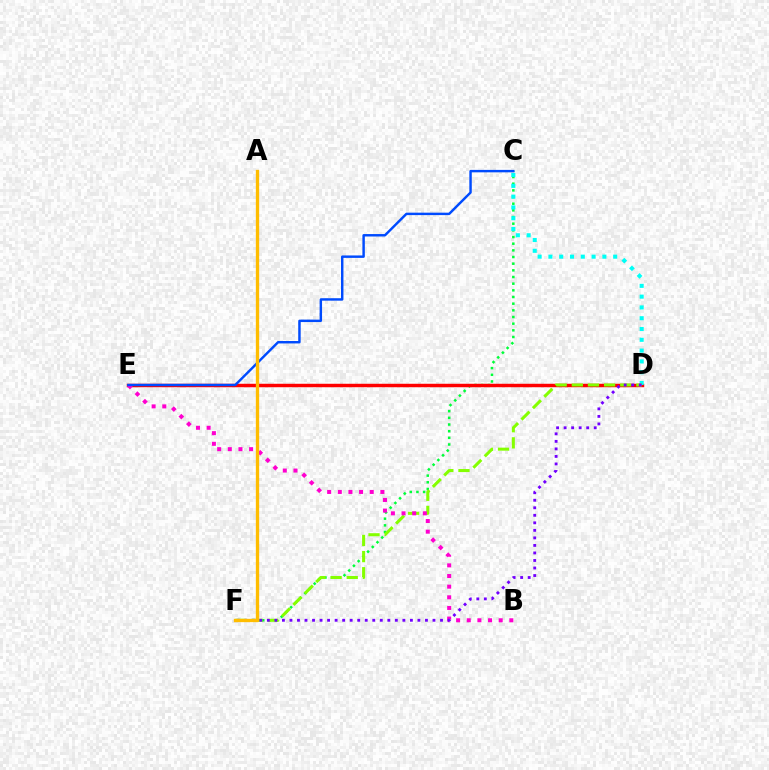{('C', 'F'): [{'color': '#00ff39', 'line_style': 'dotted', 'thickness': 1.81}], ('D', 'E'): [{'color': '#ff0000', 'line_style': 'solid', 'thickness': 2.49}], ('C', 'D'): [{'color': '#00fff6', 'line_style': 'dotted', 'thickness': 2.93}], ('D', 'F'): [{'color': '#84ff00', 'line_style': 'dashed', 'thickness': 2.19}, {'color': '#7200ff', 'line_style': 'dotted', 'thickness': 2.05}], ('B', 'E'): [{'color': '#ff00cf', 'line_style': 'dotted', 'thickness': 2.89}], ('C', 'E'): [{'color': '#004bff', 'line_style': 'solid', 'thickness': 1.76}], ('A', 'F'): [{'color': '#ffbd00', 'line_style': 'solid', 'thickness': 2.39}]}